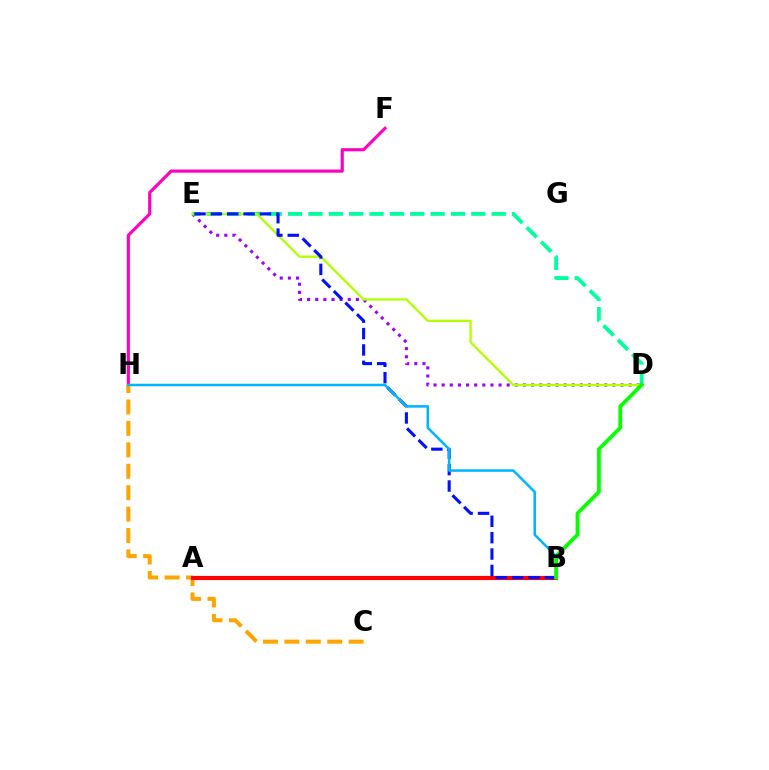{('D', 'E'): [{'color': '#9b00ff', 'line_style': 'dotted', 'thickness': 2.21}, {'color': '#00ff9d', 'line_style': 'dashed', 'thickness': 2.77}, {'color': '#b3ff00', 'line_style': 'solid', 'thickness': 1.67}], ('F', 'H'): [{'color': '#ff00bd', 'line_style': 'solid', 'thickness': 2.27}], ('C', 'H'): [{'color': '#ffa500', 'line_style': 'dashed', 'thickness': 2.91}], ('A', 'B'): [{'color': '#ff0000', 'line_style': 'solid', 'thickness': 2.99}], ('B', 'E'): [{'color': '#0010ff', 'line_style': 'dashed', 'thickness': 2.23}], ('B', 'H'): [{'color': '#00b5ff', 'line_style': 'solid', 'thickness': 1.82}], ('B', 'D'): [{'color': '#08ff00', 'line_style': 'solid', 'thickness': 2.74}]}